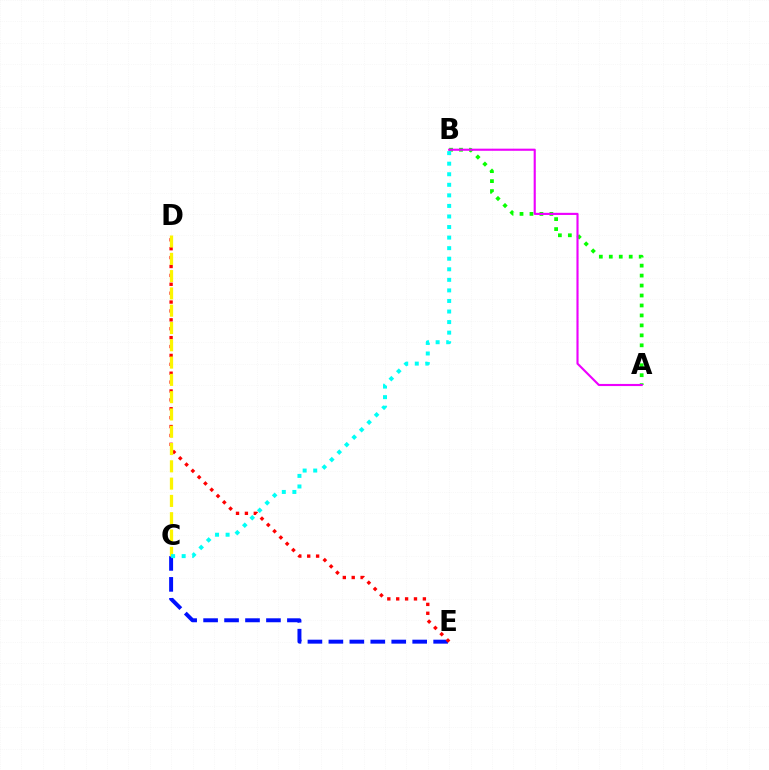{('C', 'E'): [{'color': '#0010ff', 'line_style': 'dashed', 'thickness': 2.85}], ('A', 'B'): [{'color': '#08ff00', 'line_style': 'dotted', 'thickness': 2.71}, {'color': '#ee00ff', 'line_style': 'solid', 'thickness': 1.53}], ('D', 'E'): [{'color': '#ff0000', 'line_style': 'dotted', 'thickness': 2.42}], ('C', 'D'): [{'color': '#fcf500', 'line_style': 'dashed', 'thickness': 2.35}], ('B', 'C'): [{'color': '#00fff6', 'line_style': 'dotted', 'thickness': 2.87}]}